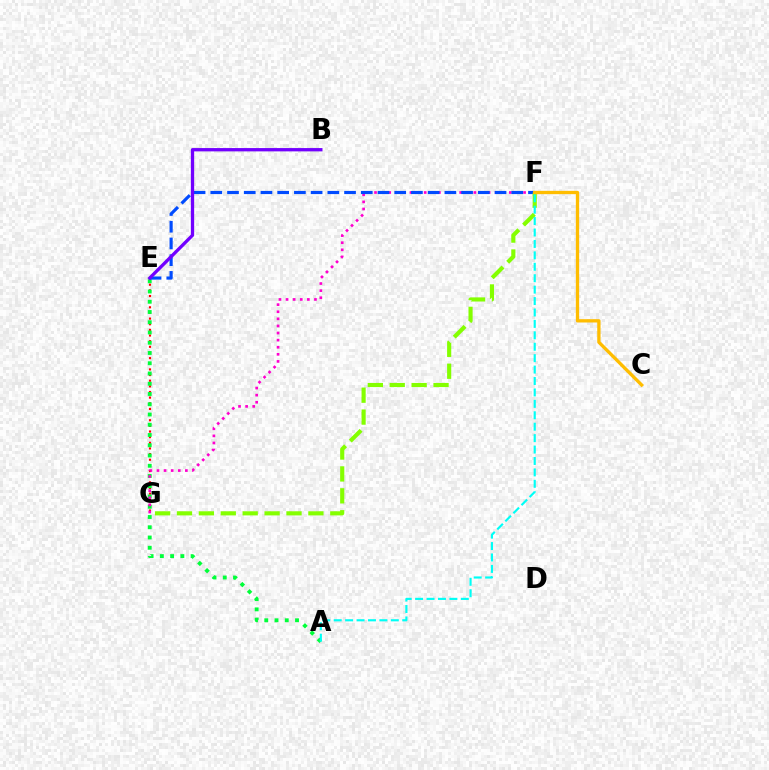{('E', 'G'): [{'color': '#ff0000', 'line_style': 'dotted', 'thickness': 1.53}], ('A', 'E'): [{'color': '#00ff39', 'line_style': 'dotted', 'thickness': 2.78}], ('F', 'G'): [{'color': '#ff00cf', 'line_style': 'dotted', 'thickness': 1.93}, {'color': '#84ff00', 'line_style': 'dashed', 'thickness': 2.98}], ('E', 'F'): [{'color': '#004bff', 'line_style': 'dashed', 'thickness': 2.27}], ('B', 'E'): [{'color': '#7200ff', 'line_style': 'solid', 'thickness': 2.38}], ('A', 'F'): [{'color': '#00fff6', 'line_style': 'dashed', 'thickness': 1.55}], ('C', 'F'): [{'color': '#ffbd00', 'line_style': 'solid', 'thickness': 2.39}]}